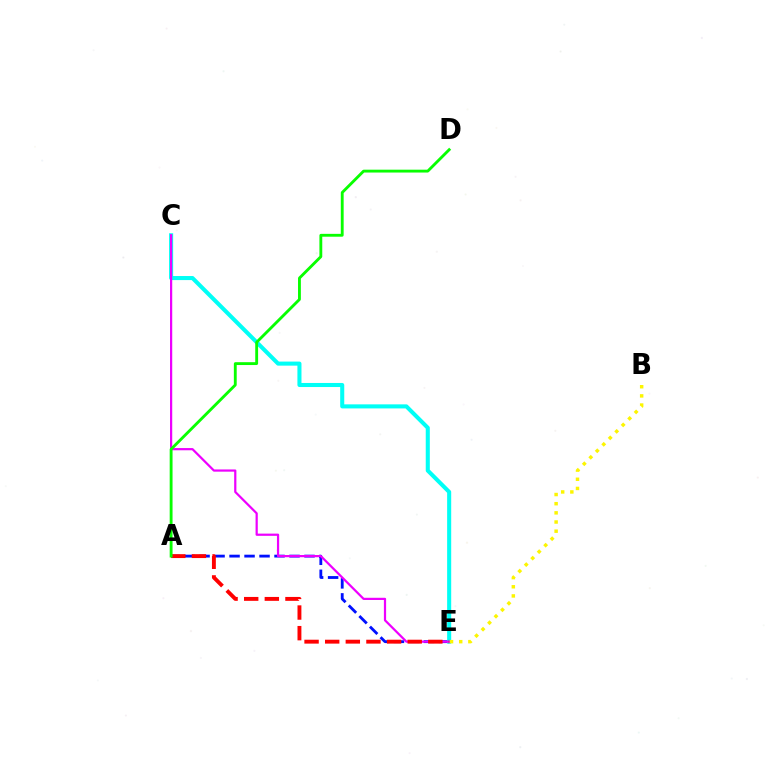{('A', 'E'): [{'color': '#0010ff', 'line_style': 'dashed', 'thickness': 2.04}, {'color': '#ff0000', 'line_style': 'dashed', 'thickness': 2.8}], ('C', 'E'): [{'color': '#00fff6', 'line_style': 'solid', 'thickness': 2.93}, {'color': '#ee00ff', 'line_style': 'solid', 'thickness': 1.6}], ('A', 'D'): [{'color': '#08ff00', 'line_style': 'solid', 'thickness': 2.05}], ('B', 'E'): [{'color': '#fcf500', 'line_style': 'dotted', 'thickness': 2.49}]}